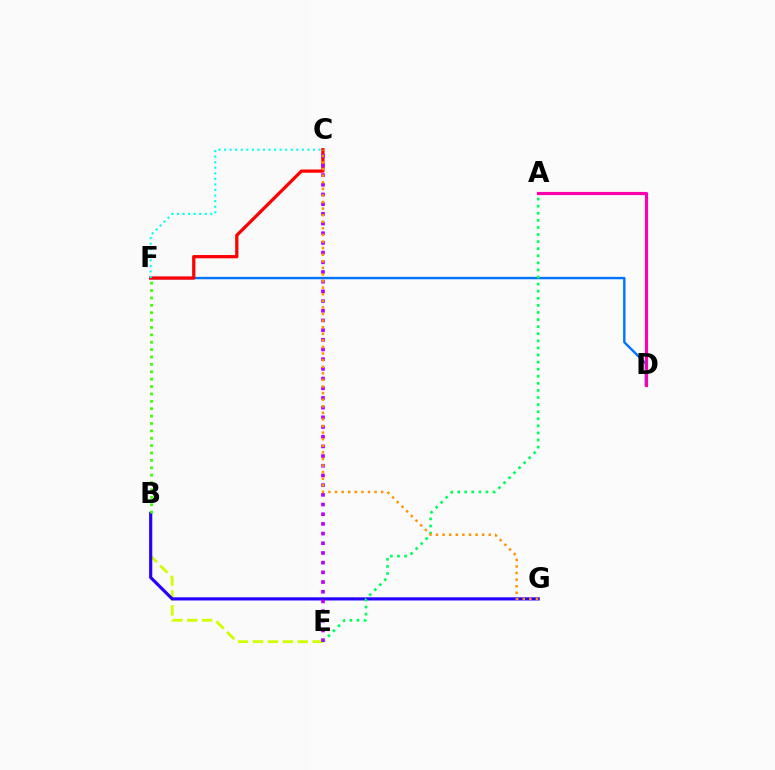{('B', 'E'): [{'color': '#d1ff00', 'line_style': 'dashed', 'thickness': 2.03}], ('B', 'G'): [{'color': '#2500ff', 'line_style': 'solid', 'thickness': 2.28}], ('D', 'F'): [{'color': '#0074ff', 'line_style': 'solid', 'thickness': 1.73}], ('A', 'E'): [{'color': '#00ff5c', 'line_style': 'dotted', 'thickness': 1.93}], ('C', 'F'): [{'color': '#ff0000', 'line_style': 'solid', 'thickness': 2.34}, {'color': '#00fff6', 'line_style': 'dotted', 'thickness': 1.51}], ('A', 'D'): [{'color': '#ff00ac', 'line_style': 'solid', 'thickness': 2.27}], ('B', 'F'): [{'color': '#3dff00', 'line_style': 'dotted', 'thickness': 2.01}], ('C', 'E'): [{'color': '#b900ff', 'line_style': 'dotted', 'thickness': 2.63}], ('C', 'G'): [{'color': '#ff9400', 'line_style': 'dotted', 'thickness': 1.79}]}